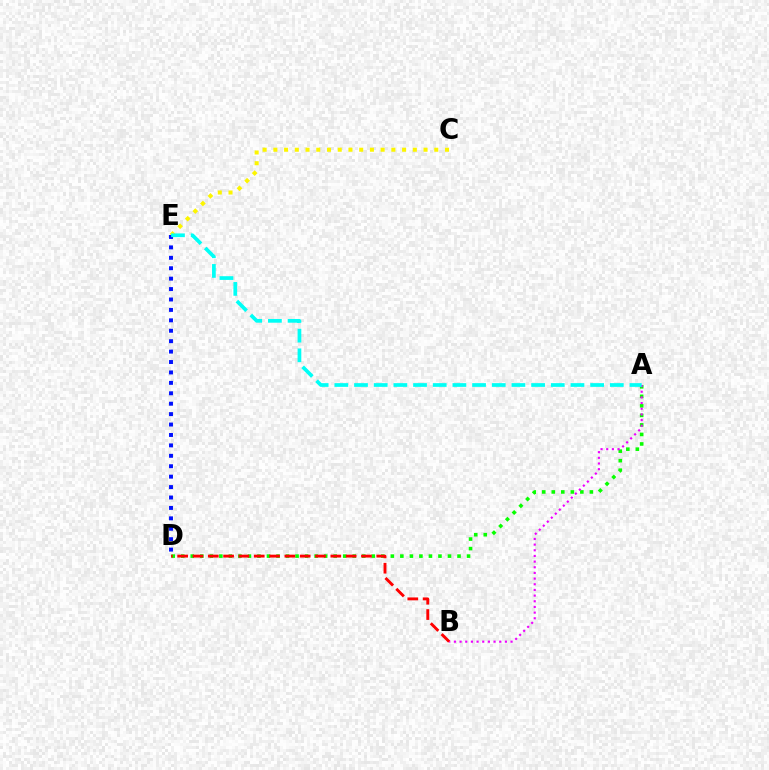{('A', 'D'): [{'color': '#08ff00', 'line_style': 'dotted', 'thickness': 2.59}], ('A', 'B'): [{'color': '#ee00ff', 'line_style': 'dotted', 'thickness': 1.54}], ('C', 'E'): [{'color': '#fcf500', 'line_style': 'dotted', 'thickness': 2.91}], ('B', 'D'): [{'color': '#ff0000', 'line_style': 'dashed', 'thickness': 2.08}], ('D', 'E'): [{'color': '#0010ff', 'line_style': 'dotted', 'thickness': 2.83}], ('A', 'E'): [{'color': '#00fff6', 'line_style': 'dashed', 'thickness': 2.67}]}